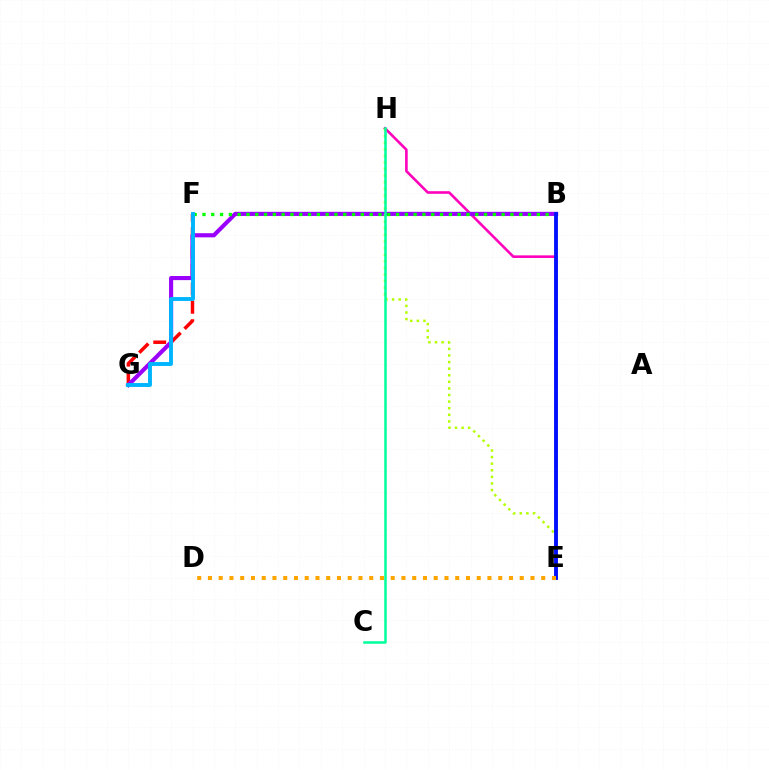{('F', 'G'): [{'color': '#ff0000', 'line_style': 'dashed', 'thickness': 2.5}, {'color': '#00b5ff', 'line_style': 'solid', 'thickness': 2.81}], ('E', 'H'): [{'color': '#ff00bd', 'line_style': 'solid', 'thickness': 1.88}, {'color': '#b3ff00', 'line_style': 'dotted', 'thickness': 1.79}], ('B', 'G'): [{'color': '#9b00ff', 'line_style': 'solid', 'thickness': 2.97}], ('B', 'F'): [{'color': '#08ff00', 'line_style': 'dotted', 'thickness': 2.39}], ('C', 'H'): [{'color': '#00ff9d', 'line_style': 'solid', 'thickness': 1.82}], ('B', 'E'): [{'color': '#0010ff', 'line_style': 'solid', 'thickness': 2.78}], ('D', 'E'): [{'color': '#ffa500', 'line_style': 'dotted', 'thickness': 2.92}]}